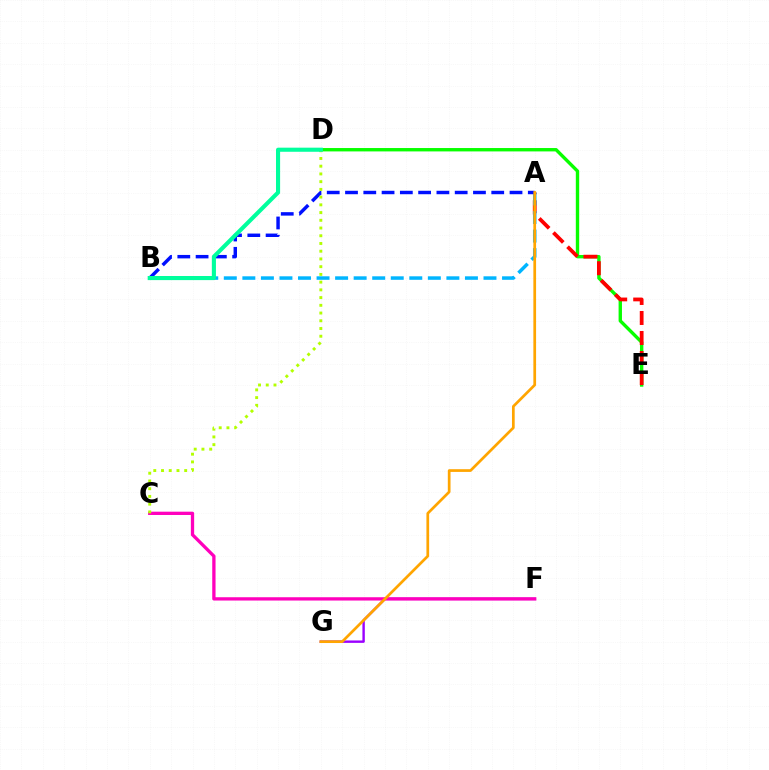{('D', 'E'): [{'color': '#08ff00', 'line_style': 'solid', 'thickness': 2.43}], ('F', 'G'): [{'color': '#9b00ff', 'line_style': 'solid', 'thickness': 1.73}], ('A', 'E'): [{'color': '#ff0000', 'line_style': 'dashed', 'thickness': 2.72}], ('A', 'B'): [{'color': '#00b5ff', 'line_style': 'dashed', 'thickness': 2.52}, {'color': '#0010ff', 'line_style': 'dashed', 'thickness': 2.48}], ('C', 'F'): [{'color': '#ff00bd', 'line_style': 'solid', 'thickness': 2.38}], ('C', 'D'): [{'color': '#b3ff00', 'line_style': 'dotted', 'thickness': 2.1}], ('B', 'D'): [{'color': '#00ff9d', 'line_style': 'solid', 'thickness': 2.95}], ('A', 'G'): [{'color': '#ffa500', 'line_style': 'solid', 'thickness': 1.95}]}